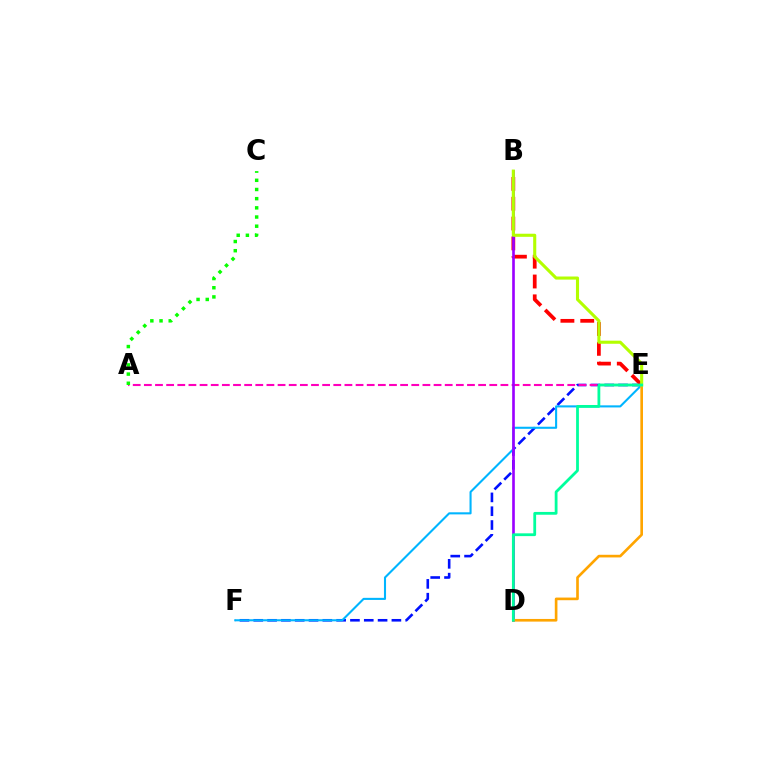{('E', 'F'): [{'color': '#0010ff', 'line_style': 'dashed', 'thickness': 1.88}, {'color': '#00b5ff', 'line_style': 'solid', 'thickness': 1.5}], ('B', 'E'): [{'color': '#ff0000', 'line_style': 'dashed', 'thickness': 2.69}, {'color': '#b3ff00', 'line_style': 'solid', 'thickness': 2.23}], ('A', 'E'): [{'color': '#ff00bd', 'line_style': 'dashed', 'thickness': 1.51}], ('A', 'C'): [{'color': '#08ff00', 'line_style': 'dotted', 'thickness': 2.49}], ('B', 'D'): [{'color': '#9b00ff', 'line_style': 'solid', 'thickness': 1.9}], ('D', 'E'): [{'color': '#ffa500', 'line_style': 'solid', 'thickness': 1.91}, {'color': '#00ff9d', 'line_style': 'solid', 'thickness': 2.01}]}